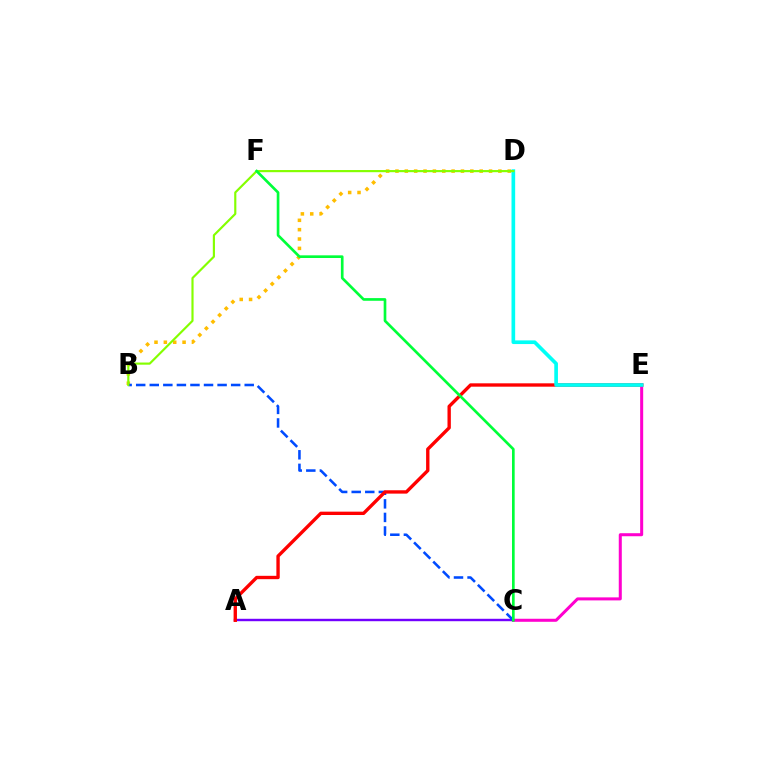{('B', 'D'): [{'color': '#ffbd00', 'line_style': 'dotted', 'thickness': 2.54}, {'color': '#84ff00', 'line_style': 'solid', 'thickness': 1.56}], ('C', 'E'): [{'color': '#ff00cf', 'line_style': 'solid', 'thickness': 2.18}], ('A', 'C'): [{'color': '#7200ff', 'line_style': 'solid', 'thickness': 1.74}], ('B', 'C'): [{'color': '#004bff', 'line_style': 'dashed', 'thickness': 1.84}], ('A', 'E'): [{'color': '#ff0000', 'line_style': 'solid', 'thickness': 2.42}], ('D', 'E'): [{'color': '#00fff6', 'line_style': 'solid', 'thickness': 2.64}], ('C', 'F'): [{'color': '#00ff39', 'line_style': 'solid', 'thickness': 1.92}]}